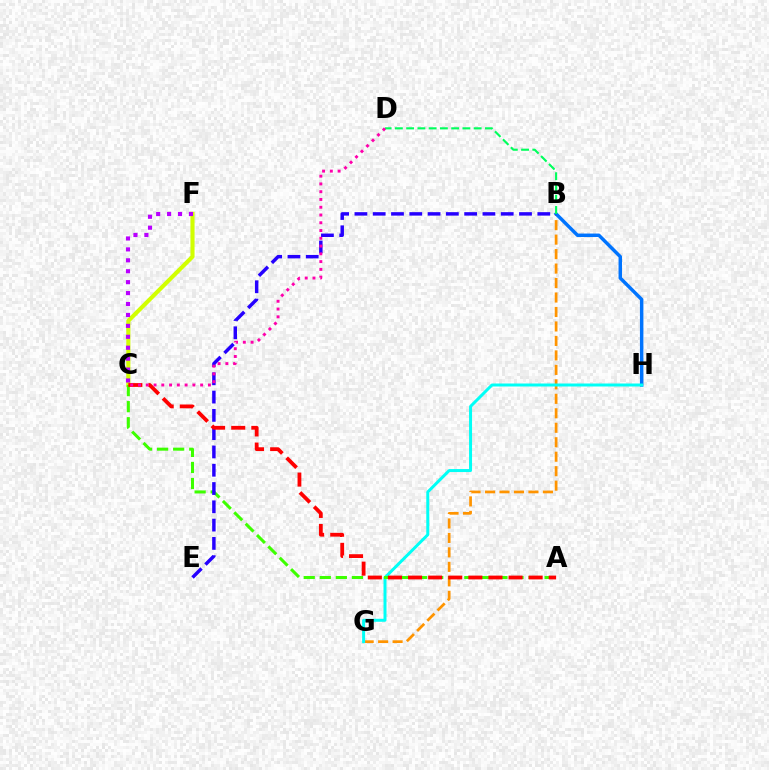{('B', 'G'): [{'color': '#ff9400', 'line_style': 'dashed', 'thickness': 1.97}], ('B', 'H'): [{'color': '#0074ff', 'line_style': 'solid', 'thickness': 2.49}], ('G', 'H'): [{'color': '#00fff6', 'line_style': 'solid', 'thickness': 2.15}], ('C', 'F'): [{'color': '#d1ff00', 'line_style': 'solid', 'thickness': 2.96}, {'color': '#b900ff', 'line_style': 'dotted', 'thickness': 2.97}], ('A', 'C'): [{'color': '#3dff00', 'line_style': 'dashed', 'thickness': 2.18}, {'color': '#ff0000', 'line_style': 'dashed', 'thickness': 2.73}], ('B', 'E'): [{'color': '#2500ff', 'line_style': 'dashed', 'thickness': 2.48}], ('B', 'D'): [{'color': '#00ff5c', 'line_style': 'dashed', 'thickness': 1.53}], ('C', 'D'): [{'color': '#ff00ac', 'line_style': 'dotted', 'thickness': 2.11}]}